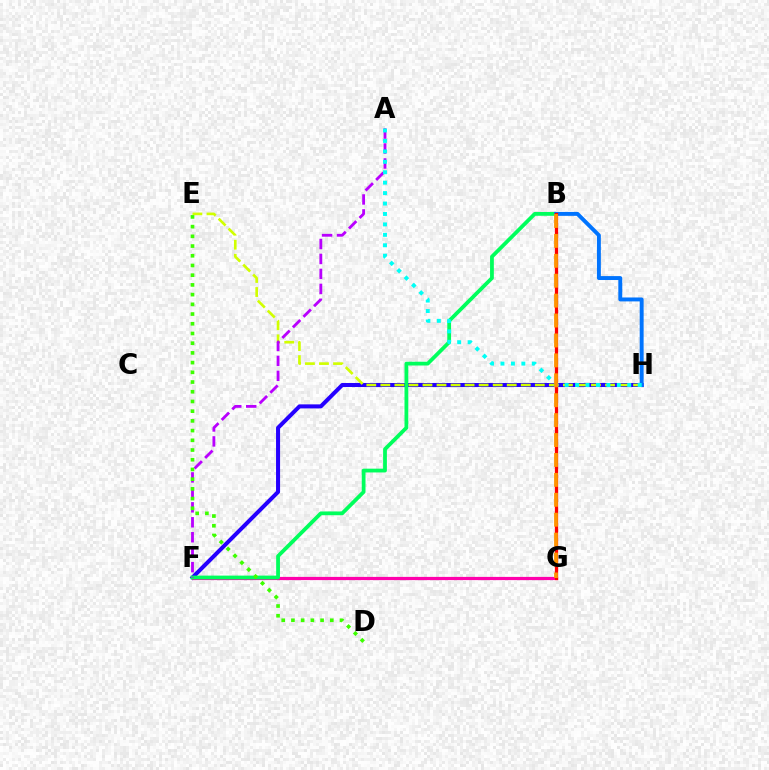{('F', 'H'): [{'color': '#2500ff', 'line_style': 'solid', 'thickness': 2.9}], ('E', 'H'): [{'color': '#d1ff00', 'line_style': 'dashed', 'thickness': 1.91}], ('F', 'G'): [{'color': '#ff00ac', 'line_style': 'solid', 'thickness': 2.31}], ('B', 'F'): [{'color': '#00ff5c', 'line_style': 'solid', 'thickness': 2.72}], ('B', 'H'): [{'color': '#0074ff', 'line_style': 'solid', 'thickness': 2.83}], ('A', 'F'): [{'color': '#b900ff', 'line_style': 'dashed', 'thickness': 2.03}], ('B', 'G'): [{'color': '#ff0000', 'line_style': 'solid', 'thickness': 2.35}, {'color': '#ff9400', 'line_style': 'dashed', 'thickness': 2.71}], ('D', 'E'): [{'color': '#3dff00', 'line_style': 'dotted', 'thickness': 2.64}], ('A', 'H'): [{'color': '#00fff6', 'line_style': 'dotted', 'thickness': 2.83}]}